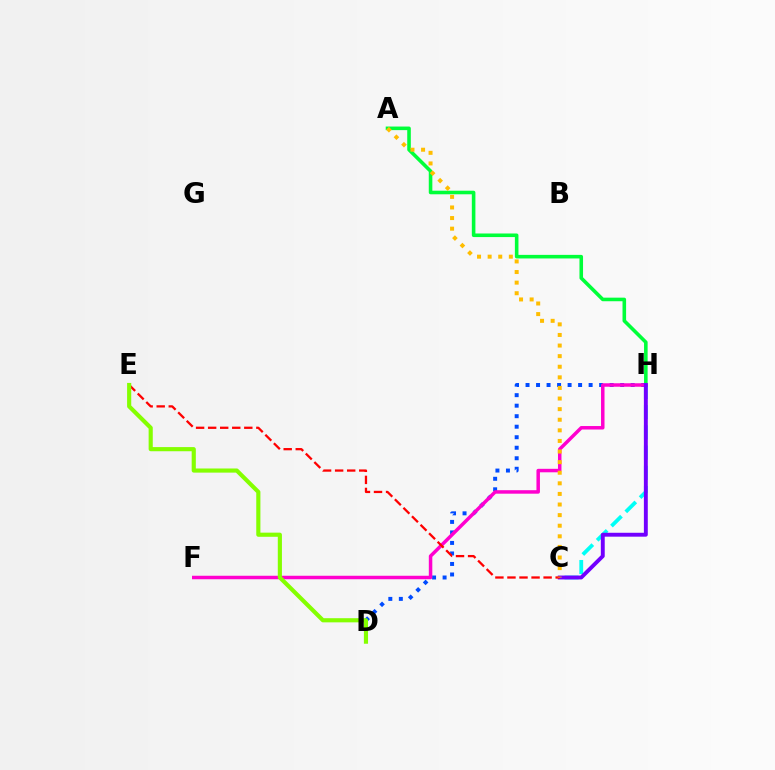{('C', 'H'): [{'color': '#00fff6', 'line_style': 'dashed', 'thickness': 2.74}, {'color': '#7200ff', 'line_style': 'solid', 'thickness': 2.81}], ('A', 'H'): [{'color': '#00ff39', 'line_style': 'solid', 'thickness': 2.58}], ('D', 'H'): [{'color': '#004bff', 'line_style': 'dotted', 'thickness': 2.86}], ('F', 'H'): [{'color': '#ff00cf', 'line_style': 'solid', 'thickness': 2.51}], ('C', 'E'): [{'color': '#ff0000', 'line_style': 'dashed', 'thickness': 1.64}], ('A', 'C'): [{'color': '#ffbd00', 'line_style': 'dotted', 'thickness': 2.88}], ('D', 'E'): [{'color': '#84ff00', 'line_style': 'solid', 'thickness': 2.98}]}